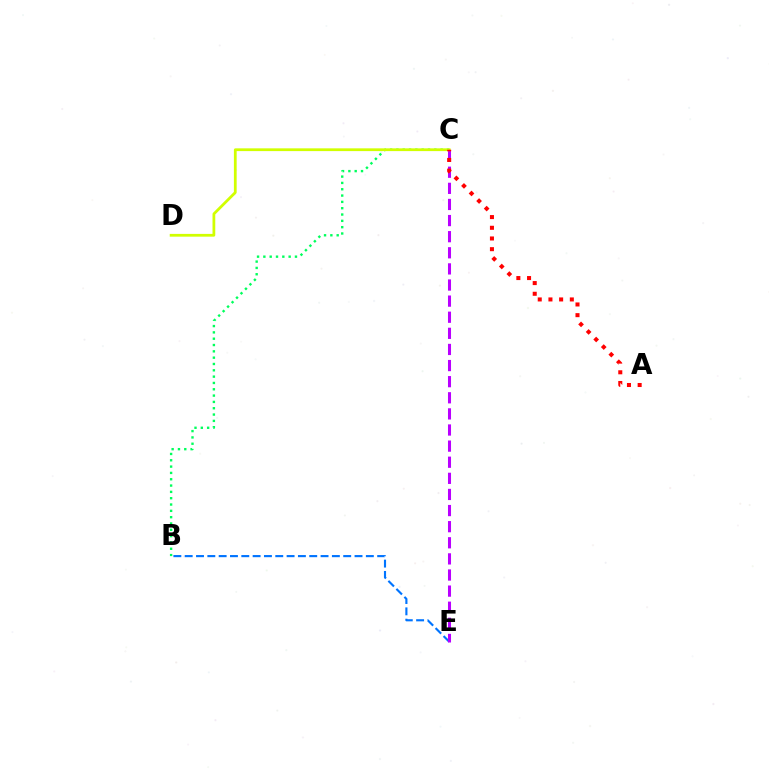{('B', 'C'): [{'color': '#00ff5c', 'line_style': 'dotted', 'thickness': 1.72}], ('B', 'E'): [{'color': '#0074ff', 'line_style': 'dashed', 'thickness': 1.54}], ('C', 'E'): [{'color': '#b900ff', 'line_style': 'dashed', 'thickness': 2.19}], ('C', 'D'): [{'color': '#d1ff00', 'line_style': 'solid', 'thickness': 1.99}], ('A', 'C'): [{'color': '#ff0000', 'line_style': 'dotted', 'thickness': 2.91}]}